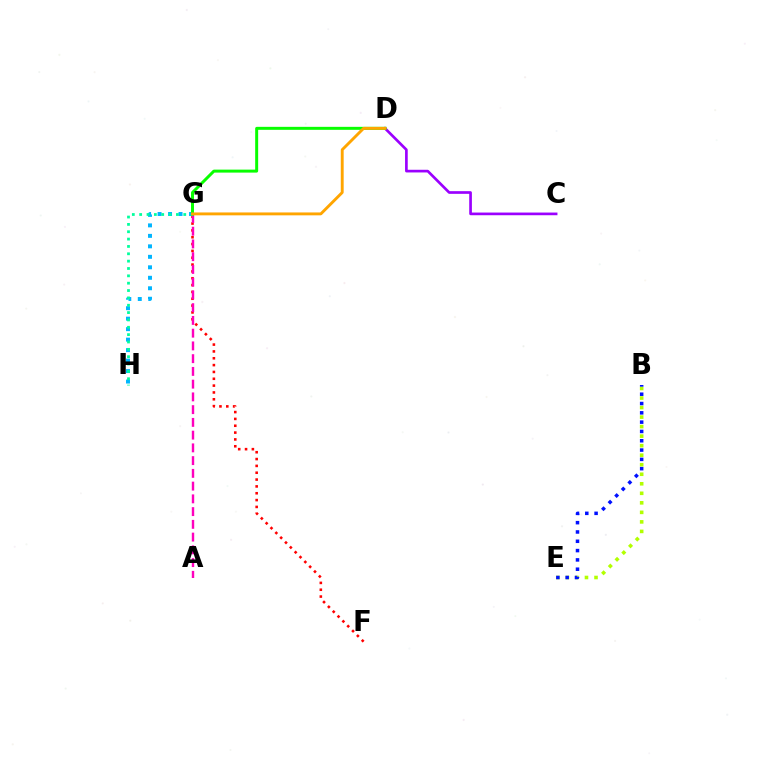{('F', 'G'): [{'color': '#ff0000', 'line_style': 'dotted', 'thickness': 1.86}], ('A', 'G'): [{'color': '#ff00bd', 'line_style': 'dashed', 'thickness': 1.73}], ('G', 'H'): [{'color': '#00b5ff', 'line_style': 'dotted', 'thickness': 2.85}, {'color': '#00ff9d', 'line_style': 'dotted', 'thickness': 2.0}], ('C', 'D'): [{'color': '#9b00ff', 'line_style': 'solid', 'thickness': 1.93}], ('D', 'G'): [{'color': '#08ff00', 'line_style': 'solid', 'thickness': 2.15}, {'color': '#ffa500', 'line_style': 'solid', 'thickness': 2.08}], ('B', 'E'): [{'color': '#b3ff00', 'line_style': 'dotted', 'thickness': 2.59}, {'color': '#0010ff', 'line_style': 'dotted', 'thickness': 2.53}]}